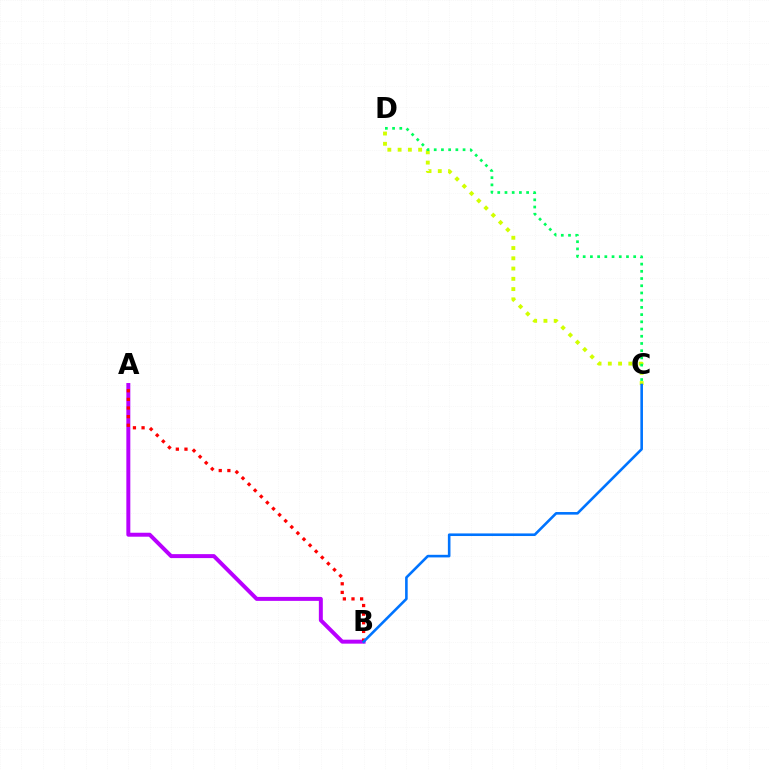{('A', 'B'): [{'color': '#b900ff', 'line_style': 'solid', 'thickness': 2.85}, {'color': '#ff0000', 'line_style': 'dotted', 'thickness': 2.34}], ('C', 'D'): [{'color': '#d1ff00', 'line_style': 'dotted', 'thickness': 2.79}, {'color': '#00ff5c', 'line_style': 'dotted', 'thickness': 1.96}], ('B', 'C'): [{'color': '#0074ff', 'line_style': 'solid', 'thickness': 1.87}]}